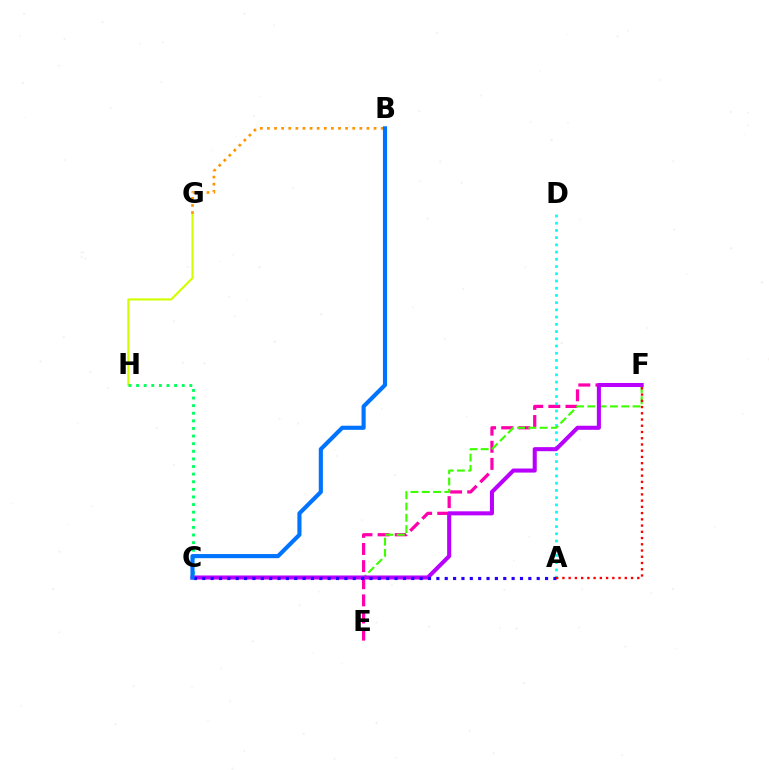{('E', 'F'): [{'color': '#ff00ac', 'line_style': 'dashed', 'thickness': 2.33}], ('G', 'H'): [{'color': '#d1ff00', 'line_style': 'solid', 'thickness': 1.53}], ('C', 'H'): [{'color': '#00ff5c', 'line_style': 'dotted', 'thickness': 2.07}], ('B', 'G'): [{'color': '#ff9400', 'line_style': 'dotted', 'thickness': 1.93}], ('A', 'D'): [{'color': '#00fff6', 'line_style': 'dotted', 'thickness': 1.96}], ('C', 'F'): [{'color': '#3dff00', 'line_style': 'dashed', 'thickness': 1.54}, {'color': '#b900ff', 'line_style': 'solid', 'thickness': 2.92}], ('A', 'C'): [{'color': '#2500ff', 'line_style': 'dotted', 'thickness': 2.27}], ('A', 'F'): [{'color': '#ff0000', 'line_style': 'dotted', 'thickness': 1.69}], ('B', 'C'): [{'color': '#0074ff', 'line_style': 'solid', 'thickness': 2.97}]}